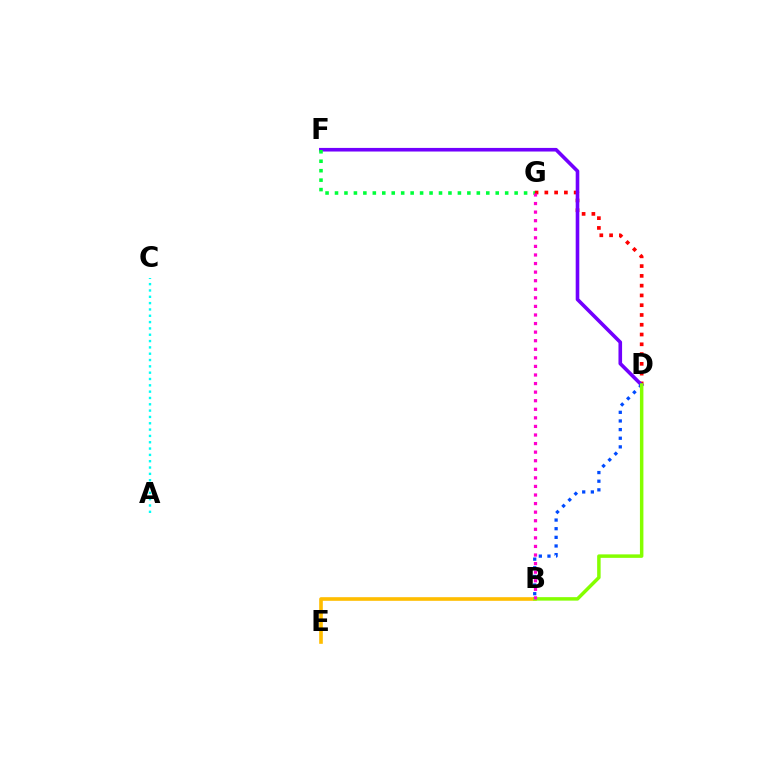{('D', 'G'): [{'color': '#ff0000', 'line_style': 'dotted', 'thickness': 2.66}], ('D', 'F'): [{'color': '#7200ff', 'line_style': 'solid', 'thickness': 2.6}], ('A', 'C'): [{'color': '#00fff6', 'line_style': 'dotted', 'thickness': 1.72}], ('F', 'G'): [{'color': '#00ff39', 'line_style': 'dotted', 'thickness': 2.57}], ('B', 'D'): [{'color': '#004bff', 'line_style': 'dotted', 'thickness': 2.35}, {'color': '#84ff00', 'line_style': 'solid', 'thickness': 2.51}], ('B', 'E'): [{'color': '#ffbd00', 'line_style': 'solid', 'thickness': 2.62}], ('B', 'G'): [{'color': '#ff00cf', 'line_style': 'dotted', 'thickness': 2.33}]}